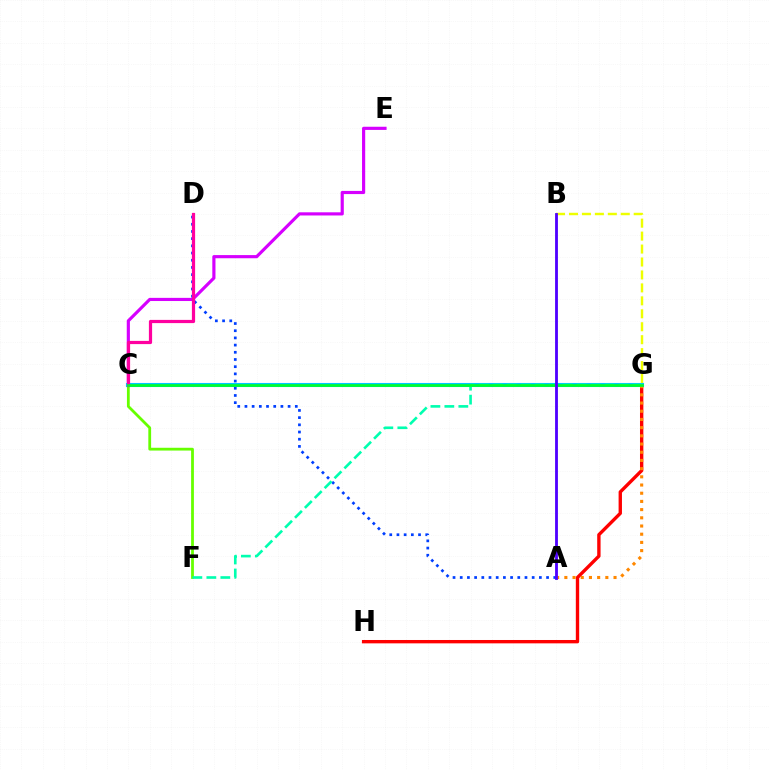{('C', 'F'): [{'color': '#66ff00', 'line_style': 'solid', 'thickness': 2.01}], ('C', 'E'): [{'color': '#d600ff', 'line_style': 'solid', 'thickness': 2.28}], ('G', 'H'): [{'color': '#ff0000', 'line_style': 'solid', 'thickness': 2.42}], ('A', 'D'): [{'color': '#003fff', 'line_style': 'dotted', 'thickness': 1.95}], ('B', 'G'): [{'color': '#eeff00', 'line_style': 'dashed', 'thickness': 1.76}], ('C', 'G'): [{'color': '#00c7ff', 'line_style': 'solid', 'thickness': 2.94}, {'color': '#00ff27', 'line_style': 'solid', 'thickness': 1.9}], ('A', 'G'): [{'color': '#ff8800', 'line_style': 'dotted', 'thickness': 2.23}], ('C', 'D'): [{'color': '#ff00a0', 'line_style': 'solid', 'thickness': 2.31}], ('F', 'G'): [{'color': '#00ffaf', 'line_style': 'dashed', 'thickness': 1.9}], ('A', 'B'): [{'color': '#4f00ff', 'line_style': 'solid', 'thickness': 2.03}]}